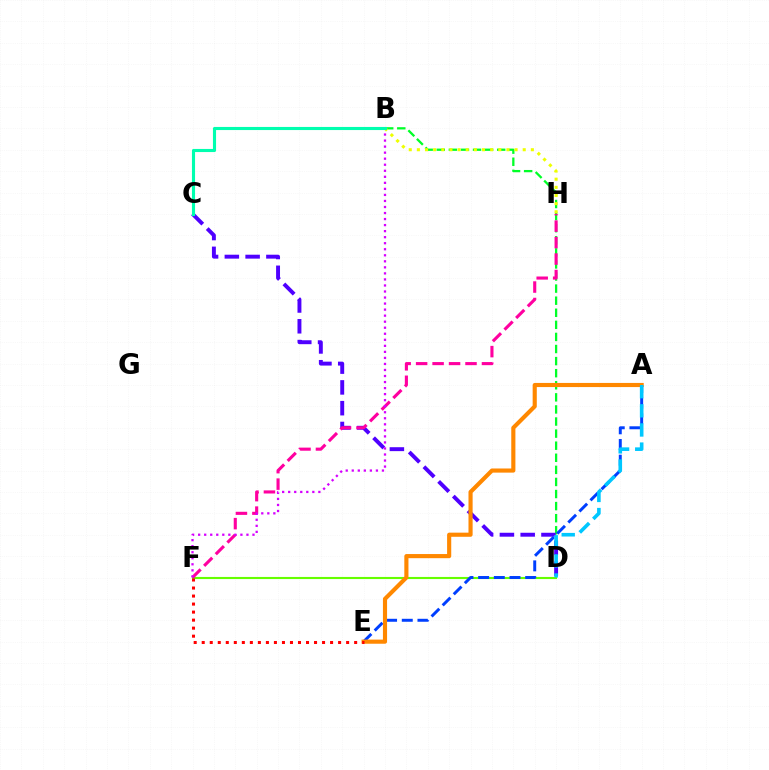{('B', 'D'): [{'color': '#00ff27', 'line_style': 'dashed', 'thickness': 1.64}], ('C', 'D'): [{'color': '#4f00ff', 'line_style': 'dashed', 'thickness': 2.82}], ('D', 'F'): [{'color': '#66ff00', 'line_style': 'solid', 'thickness': 1.52}], ('A', 'E'): [{'color': '#003fff', 'line_style': 'dashed', 'thickness': 2.13}, {'color': '#ff8800', 'line_style': 'solid', 'thickness': 2.98}], ('F', 'H'): [{'color': '#ff00a0', 'line_style': 'dashed', 'thickness': 2.24}], ('B', 'F'): [{'color': '#d600ff', 'line_style': 'dotted', 'thickness': 1.64}], ('A', 'D'): [{'color': '#00c7ff', 'line_style': 'dashed', 'thickness': 2.6}], ('B', 'H'): [{'color': '#eeff00', 'line_style': 'dotted', 'thickness': 2.21}], ('B', 'C'): [{'color': '#00ffaf', 'line_style': 'solid', 'thickness': 2.24}], ('E', 'F'): [{'color': '#ff0000', 'line_style': 'dotted', 'thickness': 2.18}]}